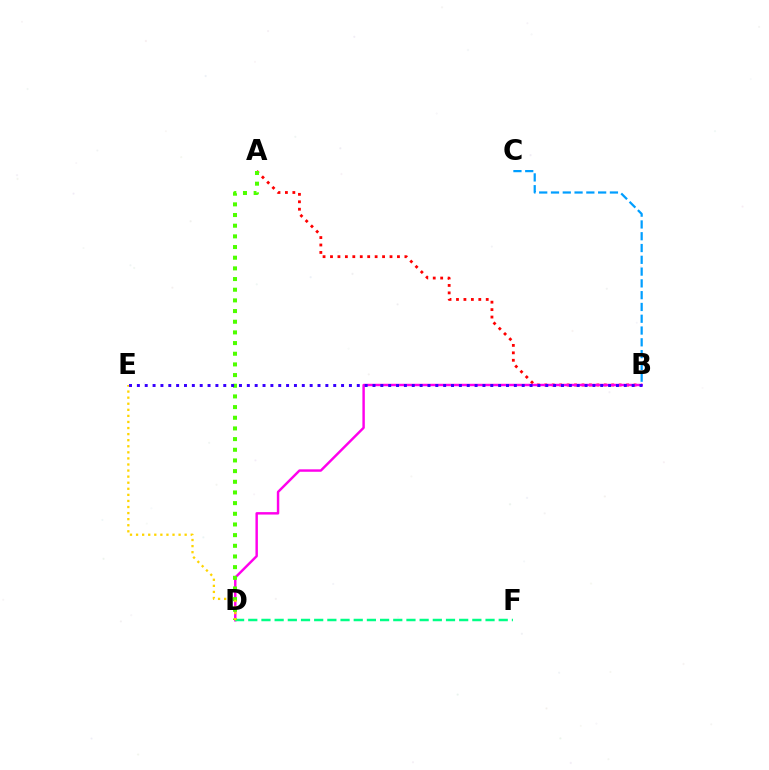{('A', 'B'): [{'color': '#ff0000', 'line_style': 'dotted', 'thickness': 2.02}], ('B', 'D'): [{'color': '#ff00ed', 'line_style': 'solid', 'thickness': 1.76}], ('D', 'F'): [{'color': '#00ff86', 'line_style': 'dashed', 'thickness': 1.79}], ('A', 'D'): [{'color': '#4fff00', 'line_style': 'dotted', 'thickness': 2.9}], ('D', 'E'): [{'color': '#ffd500', 'line_style': 'dotted', 'thickness': 1.65}], ('B', 'C'): [{'color': '#009eff', 'line_style': 'dashed', 'thickness': 1.6}], ('B', 'E'): [{'color': '#3700ff', 'line_style': 'dotted', 'thickness': 2.13}]}